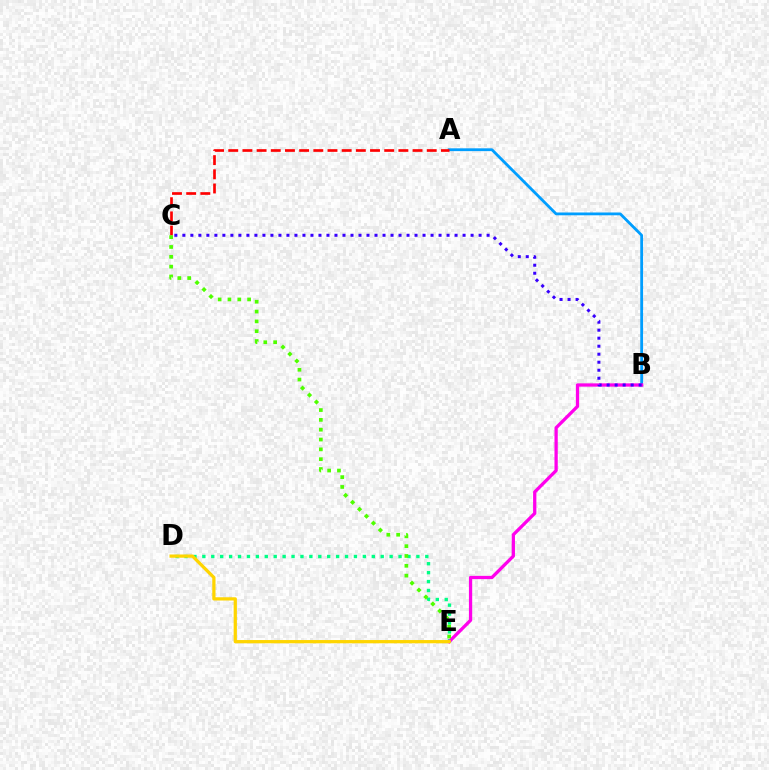{('D', 'E'): [{'color': '#00ff86', 'line_style': 'dotted', 'thickness': 2.42}, {'color': '#ffd500', 'line_style': 'solid', 'thickness': 2.33}], ('A', 'B'): [{'color': '#009eff', 'line_style': 'solid', 'thickness': 2.02}], ('B', 'E'): [{'color': '#ff00ed', 'line_style': 'solid', 'thickness': 2.36}], ('A', 'C'): [{'color': '#ff0000', 'line_style': 'dashed', 'thickness': 1.93}], ('B', 'C'): [{'color': '#3700ff', 'line_style': 'dotted', 'thickness': 2.18}], ('C', 'E'): [{'color': '#4fff00', 'line_style': 'dotted', 'thickness': 2.67}]}